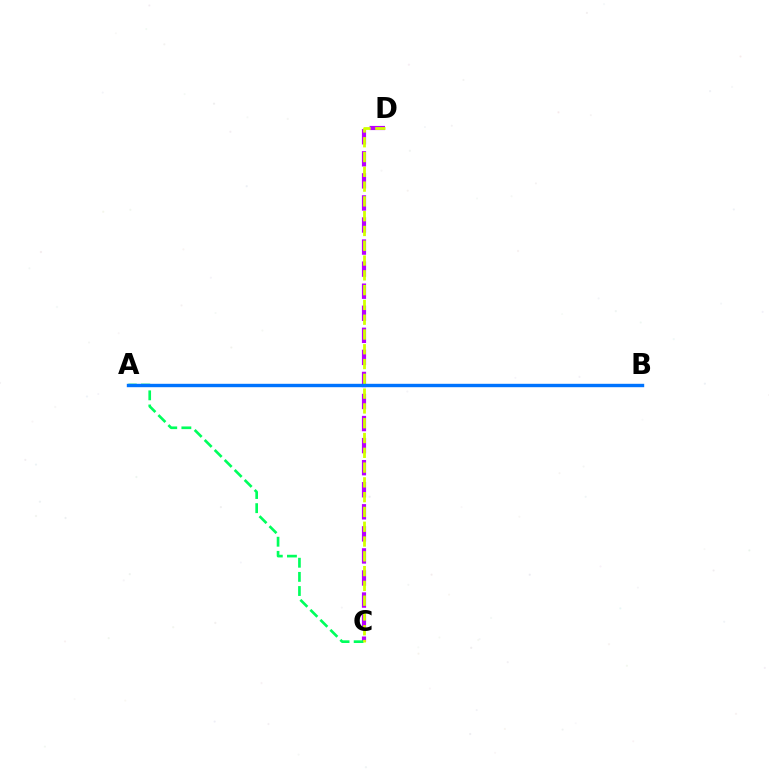{('C', 'D'): [{'color': '#b900ff', 'line_style': 'dashed', 'thickness': 3.0}, {'color': '#d1ff00', 'line_style': 'dashed', 'thickness': 2.01}], ('A', 'C'): [{'color': '#00ff5c', 'line_style': 'dashed', 'thickness': 1.92}], ('A', 'B'): [{'color': '#ff0000', 'line_style': 'dashed', 'thickness': 1.81}, {'color': '#0074ff', 'line_style': 'solid', 'thickness': 2.45}]}